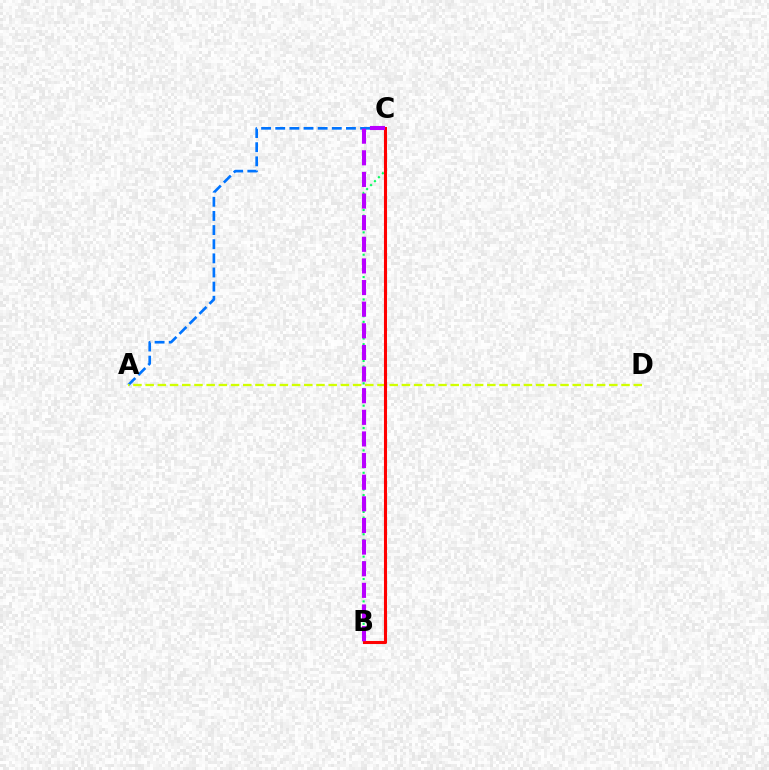{('B', 'C'): [{'color': '#00ff5c', 'line_style': 'dotted', 'thickness': 1.52}, {'color': '#ff0000', 'line_style': 'solid', 'thickness': 2.21}, {'color': '#b900ff', 'line_style': 'dashed', 'thickness': 2.94}], ('A', 'C'): [{'color': '#0074ff', 'line_style': 'dashed', 'thickness': 1.92}], ('A', 'D'): [{'color': '#d1ff00', 'line_style': 'dashed', 'thickness': 1.66}]}